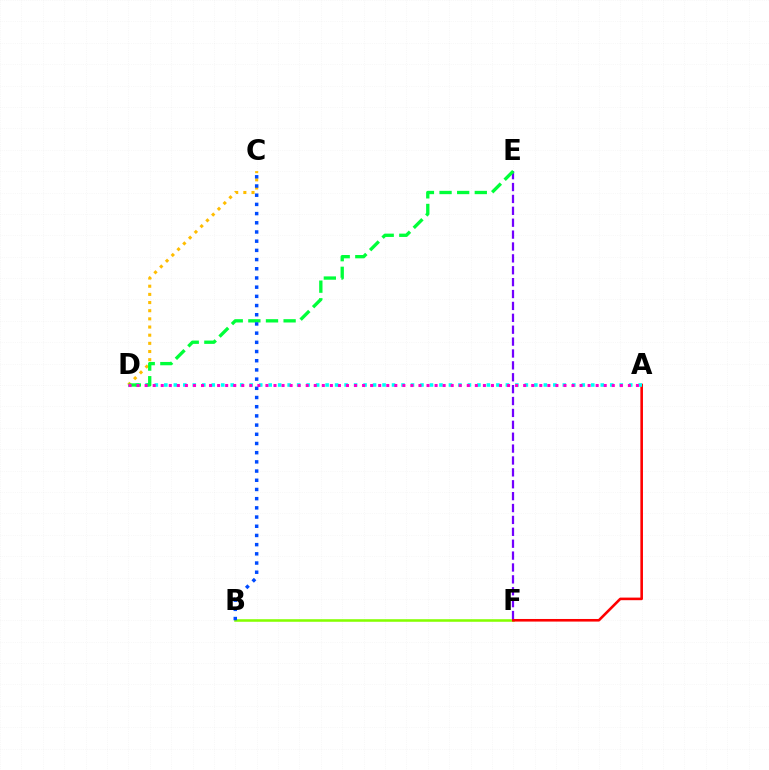{('B', 'F'): [{'color': '#84ff00', 'line_style': 'solid', 'thickness': 1.84}], ('A', 'F'): [{'color': '#ff0000', 'line_style': 'solid', 'thickness': 1.87}], ('A', 'D'): [{'color': '#00fff6', 'line_style': 'dotted', 'thickness': 2.58}, {'color': '#ff00cf', 'line_style': 'dotted', 'thickness': 2.19}], ('C', 'D'): [{'color': '#ffbd00', 'line_style': 'dotted', 'thickness': 2.22}], ('E', 'F'): [{'color': '#7200ff', 'line_style': 'dashed', 'thickness': 1.62}], ('D', 'E'): [{'color': '#00ff39', 'line_style': 'dashed', 'thickness': 2.39}], ('B', 'C'): [{'color': '#004bff', 'line_style': 'dotted', 'thickness': 2.5}]}